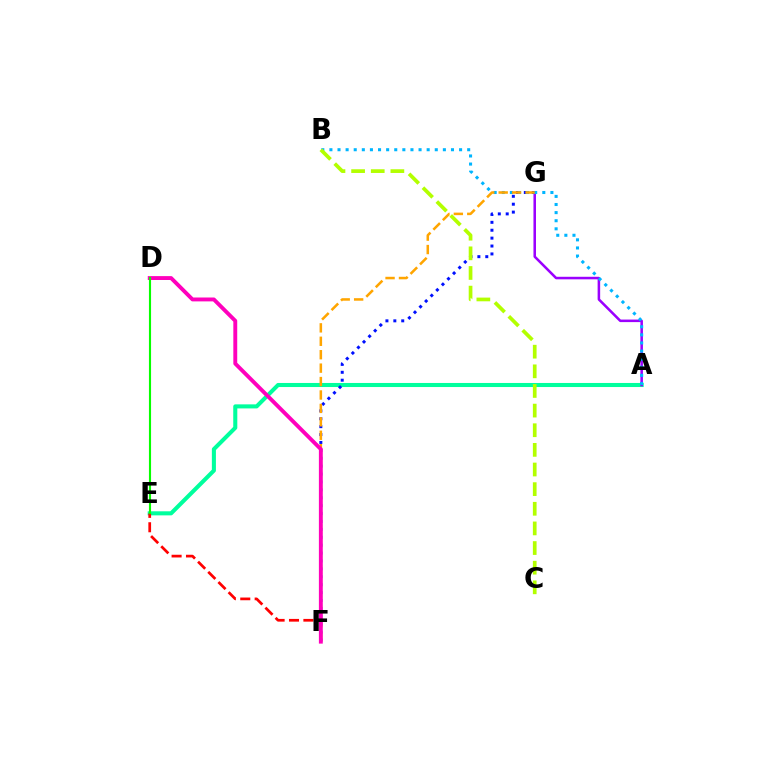{('A', 'E'): [{'color': '#00ff9d', 'line_style': 'solid', 'thickness': 2.92}], ('A', 'G'): [{'color': '#9b00ff', 'line_style': 'solid', 'thickness': 1.83}], ('F', 'G'): [{'color': '#0010ff', 'line_style': 'dotted', 'thickness': 2.15}, {'color': '#ffa500', 'line_style': 'dashed', 'thickness': 1.82}], ('A', 'B'): [{'color': '#00b5ff', 'line_style': 'dotted', 'thickness': 2.2}], ('E', 'F'): [{'color': '#ff0000', 'line_style': 'dashed', 'thickness': 1.96}], ('D', 'F'): [{'color': '#ff00bd', 'line_style': 'solid', 'thickness': 2.8}], ('B', 'C'): [{'color': '#b3ff00', 'line_style': 'dashed', 'thickness': 2.67}], ('D', 'E'): [{'color': '#08ff00', 'line_style': 'solid', 'thickness': 1.53}]}